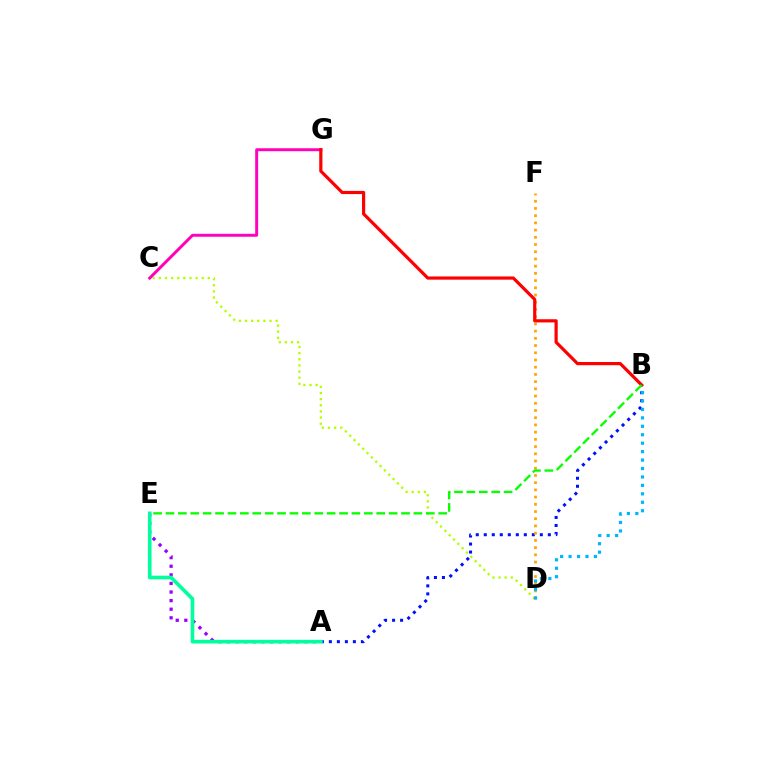{('C', 'D'): [{'color': '#b3ff00', 'line_style': 'dotted', 'thickness': 1.66}], ('A', 'E'): [{'color': '#9b00ff', 'line_style': 'dotted', 'thickness': 2.33}, {'color': '#00ff9d', 'line_style': 'solid', 'thickness': 2.62}], ('A', 'B'): [{'color': '#0010ff', 'line_style': 'dotted', 'thickness': 2.18}], ('C', 'G'): [{'color': '#ff00bd', 'line_style': 'solid', 'thickness': 2.13}], ('D', 'F'): [{'color': '#ffa500', 'line_style': 'dotted', 'thickness': 1.96}], ('B', 'D'): [{'color': '#00b5ff', 'line_style': 'dotted', 'thickness': 2.29}], ('B', 'G'): [{'color': '#ff0000', 'line_style': 'solid', 'thickness': 2.3}], ('B', 'E'): [{'color': '#08ff00', 'line_style': 'dashed', 'thickness': 1.68}]}